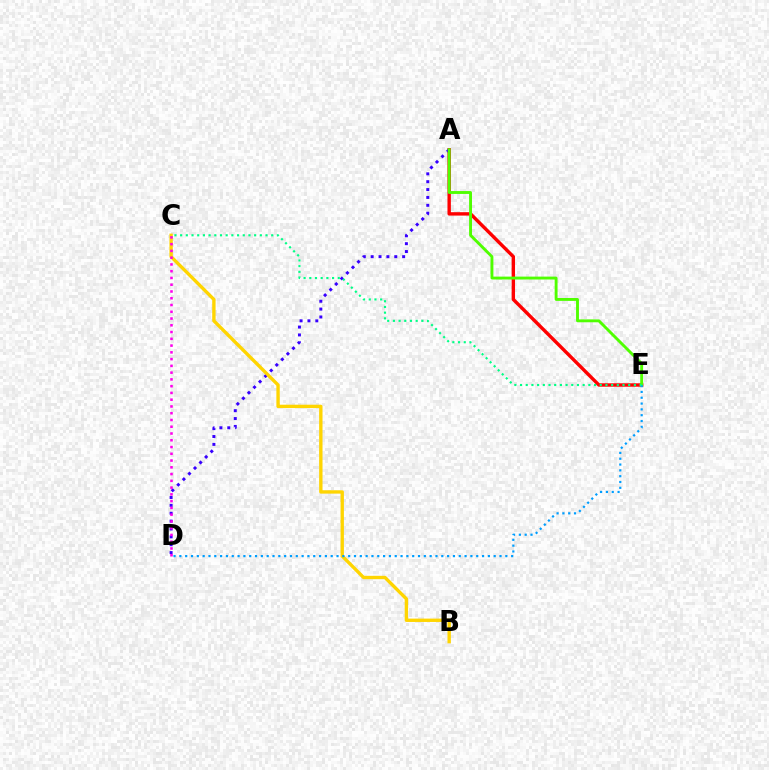{('A', 'E'): [{'color': '#ff0000', 'line_style': 'solid', 'thickness': 2.45}, {'color': '#4fff00', 'line_style': 'solid', 'thickness': 2.07}], ('A', 'D'): [{'color': '#3700ff', 'line_style': 'dotted', 'thickness': 2.14}], ('B', 'C'): [{'color': '#ffd500', 'line_style': 'solid', 'thickness': 2.42}], ('D', 'E'): [{'color': '#009eff', 'line_style': 'dotted', 'thickness': 1.58}], ('C', 'D'): [{'color': '#ff00ed', 'line_style': 'dotted', 'thickness': 1.84}], ('C', 'E'): [{'color': '#00ff86', 'line_style': 'dotted', 'thickness': 1.55}]}